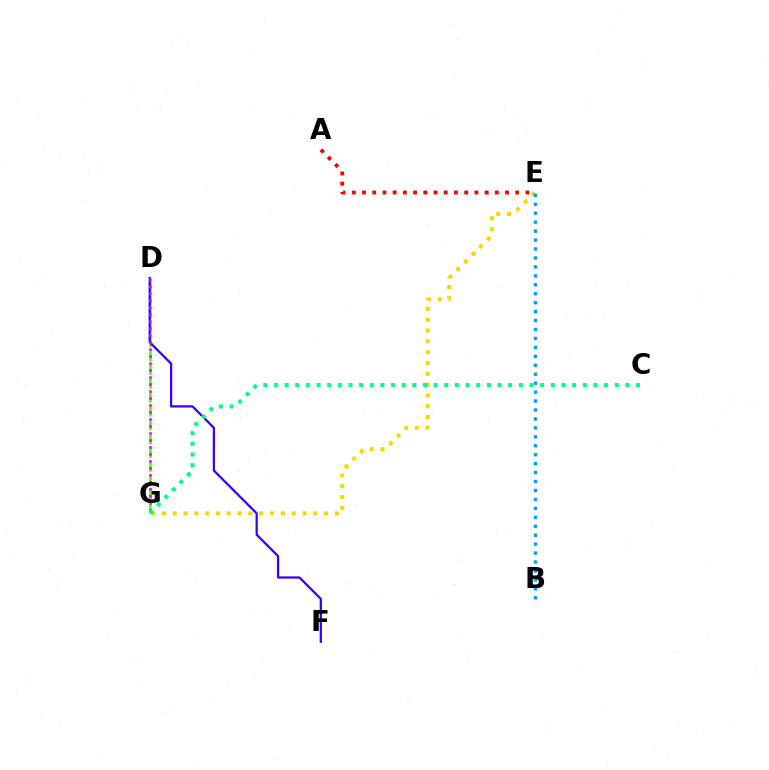{('E', 'G'): [{'color': '#ffd500', 'line_style': 'dotted', 'thickness': 2.94}], ('D', 'G'): [{'color': '#4fff00', 'line_style': 'dashed', 'thickness': 1.88}, {'color': '#ff00ed', 'line_style': 'dotted', 'thickness': 1.9}], ('D', 'F'): [{'color': '#3700ff', 'line_style': 'solid', 'thickness': 1.63}], ('A', 'E'): [{'color': '#ff0000', 'line_style': 'dotted', 'thickness': 2.78}], ('B', 'E'): [{'color': '#009eff', 'line_style': 'dotted', 'thickness': 2.43}], ('C', 'G'): [{'color': '#00ff86', 'line_style': 'dotted', 'thickness': 2.89}]}